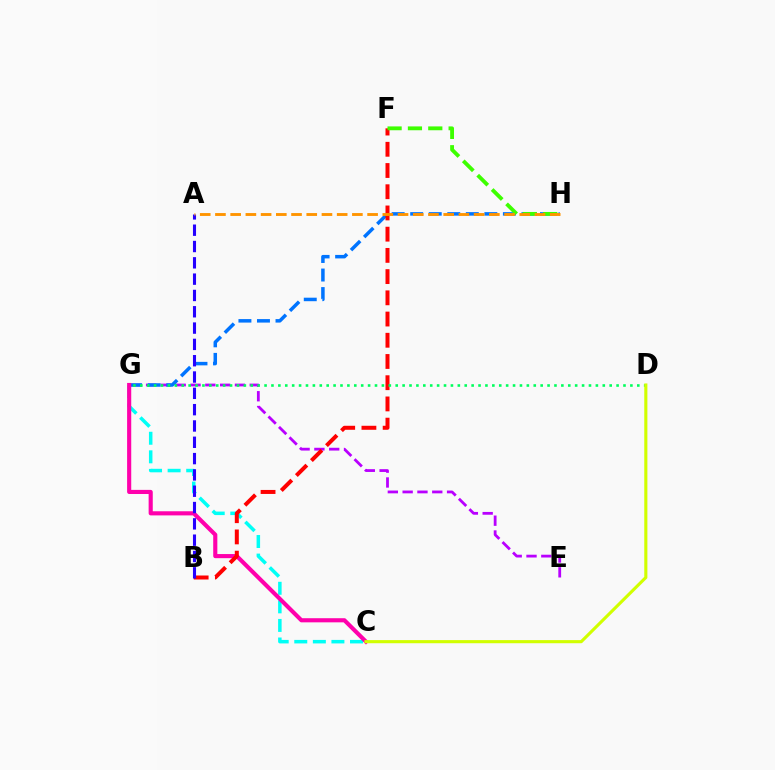{('E', 'G'): [{'color': '#b900ff', 'line_style': 'dashed', 'thickness': 2.01}], ('C', 'G'): [{'color': '#00fff6', 'line_style': 'dashed', 'thickness': 2.52}, {'color': '#ff00ac', 'line_style': 'solid', 'thickness': 2.97}], ('G', 'H'): [{'color': '#0074ff', 'line_style': 'dashed', 'thickness': 2.52}], ('B', 'F'): [{'color': '#ff0000', 'line_style': 'dashed', 'thickness': 2.88}], ('F', 'H'): [{'color': '#3dff00', 'line_style': 'dashed', 'thickness': 2.76}], ('A', 'B'): [{'color': '#2500ff', 'line_style': 'dashed', 'thickness': 2.22}], ('D', 'G'): [{'color': '#00ff5c', 'line_style': 'dotted', 'thickness': 1.88}], ('A', 'H'): [{'color': '#ff9400', 'line_style': 'dashed', 'thickness': 2.07}], ('C', 'D'): [{'color': '#d1ff00', 'line_style': 'solid', 'thickness': 2.24}]}